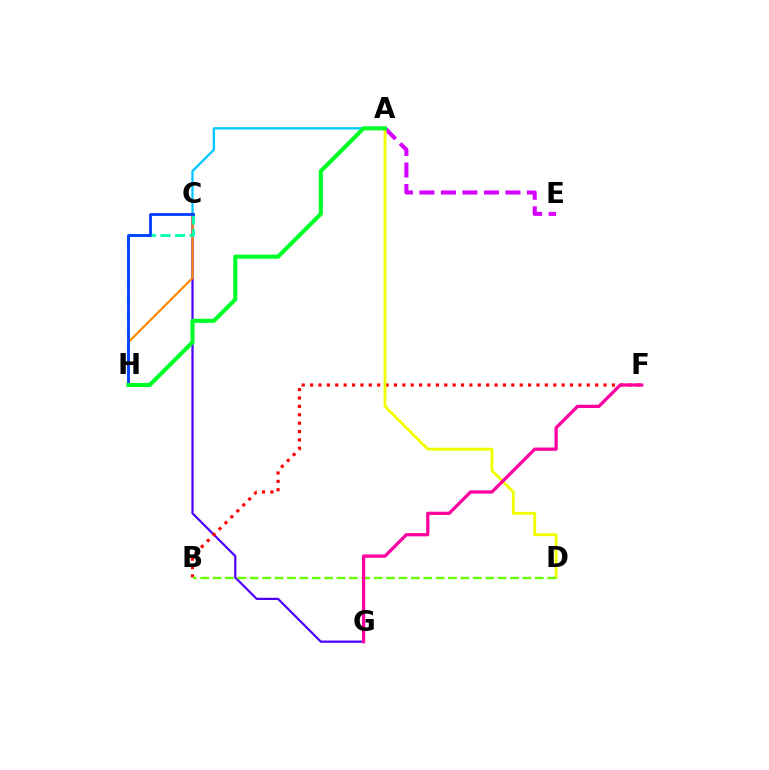{('A', 'C'): [{'color': '#00c7ff', 'line_style': 'solid', 'thickness': 1.67}], ('C', 'G'): [{'color': '#4f00ff', 'line_style': 'solid', 'thickness': 1.6}], ('C', 'H'): [{'color': '#ff8800', 'line_style': 'solid', 'thickness': 1.55}, {'color': '#00ffaf', 'line_style': 'dashed', 'thickness': 1.99}, {'color': '#003fff', 'line_style': 'solid', 'thickness': 2.03}], ('B', 'F'): [{'color': '#ff0000', 'line_style': 'dotted', 'thickness': 2.28}], ('A', 'E'): [{'color': '#d600ff', 'line_style': 'dashed', 'thickness': 2.92}], ('A', 'D'): [{'color': '#eeff00', 'line_style': 'solid', 'thickness': 2.08}], ('A', 'H'): [{'color': '#00ff27', 'line_style': 'solid', 'thickness': 2.94}], ('B', 'D'): [{'color': '#66ff00', 'line_style': 'dashed', 'thickness': 1.68}], ('F', 'G'): [{'color': '#ff00a0', 'line_style': 'solid', 'thickness': 2.35}]}